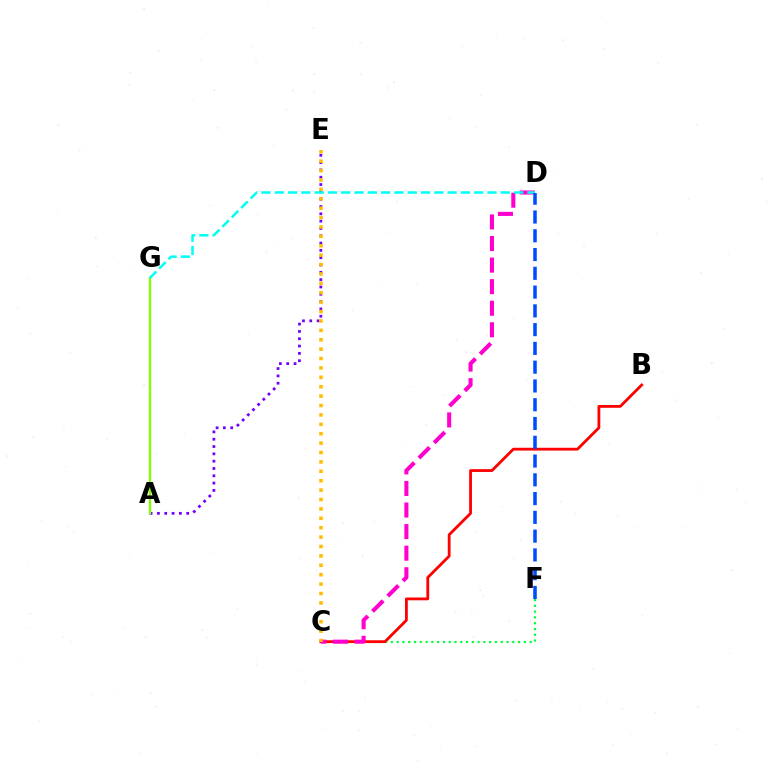{('A', 'E'): [{'color': '#7200ff', 'line_style': 'dotted', 'thickness': 1.99}], ('C', 'F'): [{'color': '#00ff39', 'line_style': 'dotted', 'thickness': 1.57}], ('B', 'C'): [{'color': '#ff0000', 'line_style': 'solid', 'thickness': 2.02}], ('A', 'G'): [{'color': '#84ff00', 'line_style': 'solid', 'thickness': 1.66}], ('C', 'D'): [{'color': '#ff00cf', 'line_style': 'dashed', 'thickness': 2.93}], ('D', 'G'): [{'color': '#00fff6', 'line_style': 'dashed', 'thickness': 1.81}], ('D', 'F'): [{'color': '#004bff', 'line_style': 'dashed', 'thickness': 2.55}], ('C', 'E'): [{'color': '#ffbd00', 'line_style': 'dotted', 'thickness': 2.55}]}